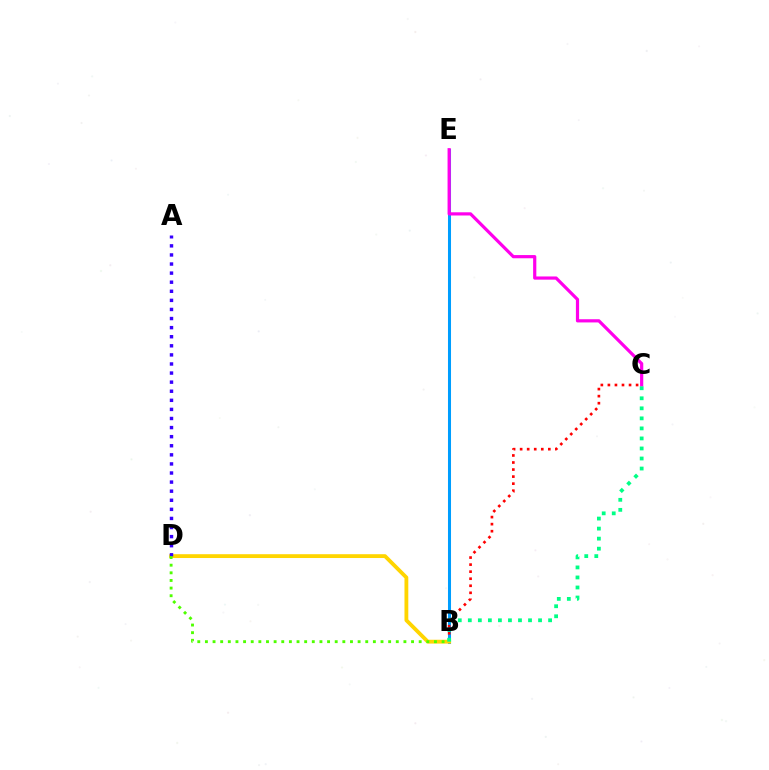{('B', 'E'): [{'color': '#009eff', 'line_style': 'solid', 'thickness': 2.19}], ('C', 'E'): [{'color': '#ff00ed', 'line_style': 'solid', 'thickness': 2.3}], ('B', 'C'): [{'color': '#ff0000', 'line_style': 'dotted', 'thickness': 1.92}, {'color': '#00ff86', 'line_style': 'dotted', 'thickness': 2.73}], ('B', 'D'): [{'color': '#ffd500', 'line_style': 'solid', 'thickness': 2.75}, {'color': '#4fff00', 'line_style': 'dotted', 'thickness': 2.07}], ('A', 'D'): [{'color': '#3700ff', 'line_style': 'dotted', 'thickness': 2.47}]}